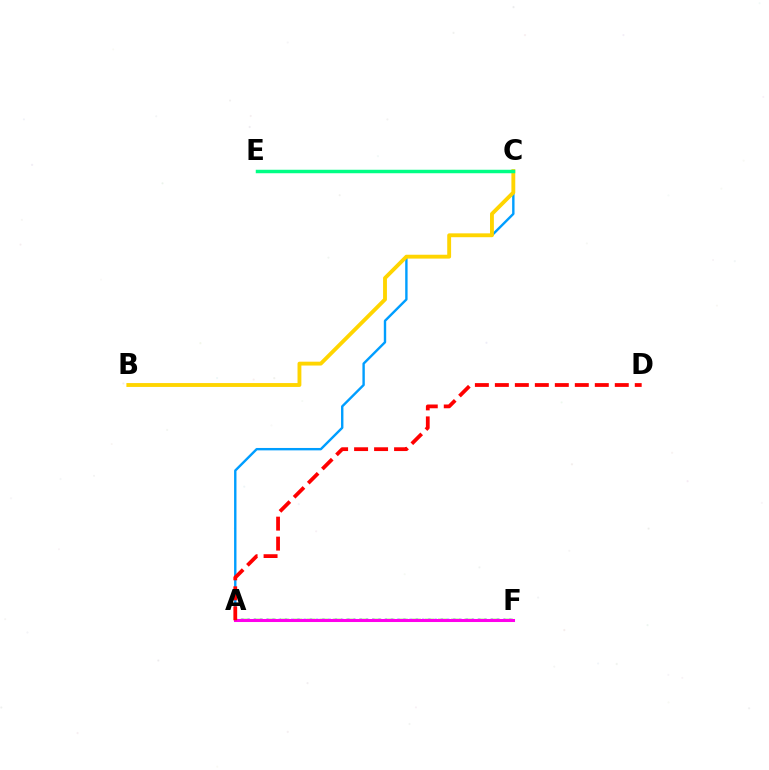{('A', 'C'): [{'color': '#009eff', 'line_style': 'solid', 'thickness': 1.73}], ('A', 'F'): [{'color': '#4fff00', 'line_style': 'dashed', 'thickness': 1.79}, {'color': '#3700ff', 'line_style': 'dotted', 'thickness': 1.69}, {'color': '#ff00ed', 'line_style': 'solid', 'thickness': 2.19}], ('A', 'D'): [{'color': '#ff0000', 'line_style': 'dashed', 'thickness': 2.72}], ('B', 'C'): [{'color': '#ffd500', 'line_style': 'solid', 'thickness': 2.78}], ('C', 'E'): [{'color': '#00ff86', 'line_style': 'solid', 'thickness': 2.5}]}